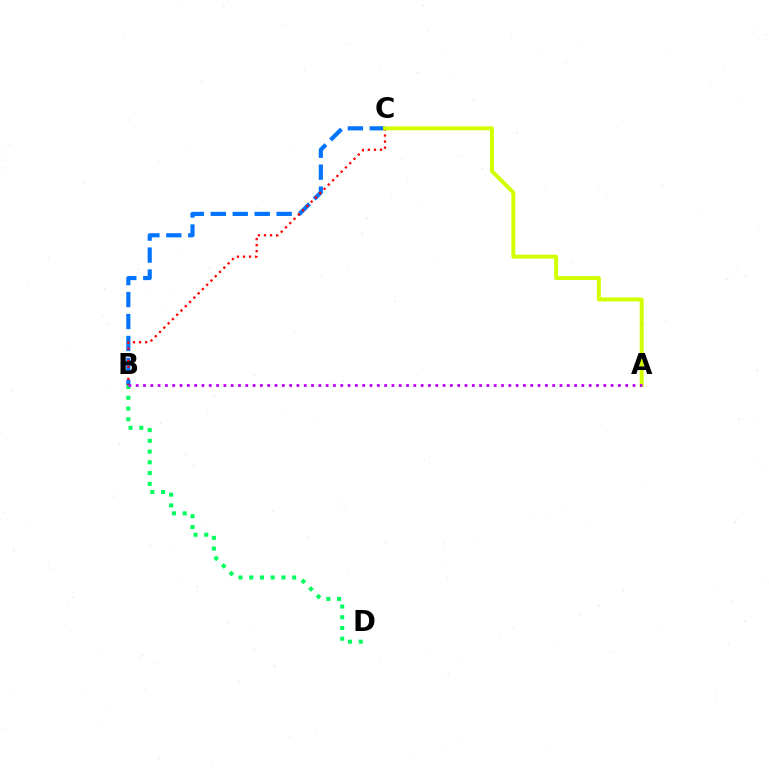{('B', 'D'): [{'color': '#00ff5c', 'line_style': 'dotted', 'thickness': 2.92}], ('B', 'C'): [{'color': '#0074ff', 'line_style': 'dashed', 'thickness': 2.98}, {'color': '#ff0000', 'line_style': 'dotted', 'thickness': 1.65}], ('A', 'C'): [{'color': '#d1ff00', 'line_style': 'solid', 'thickness': 2.84}], ('A', 'B'): [{'color': '#b900ff', 'line_style': 'dotted', 'thickness': 1.99}]}